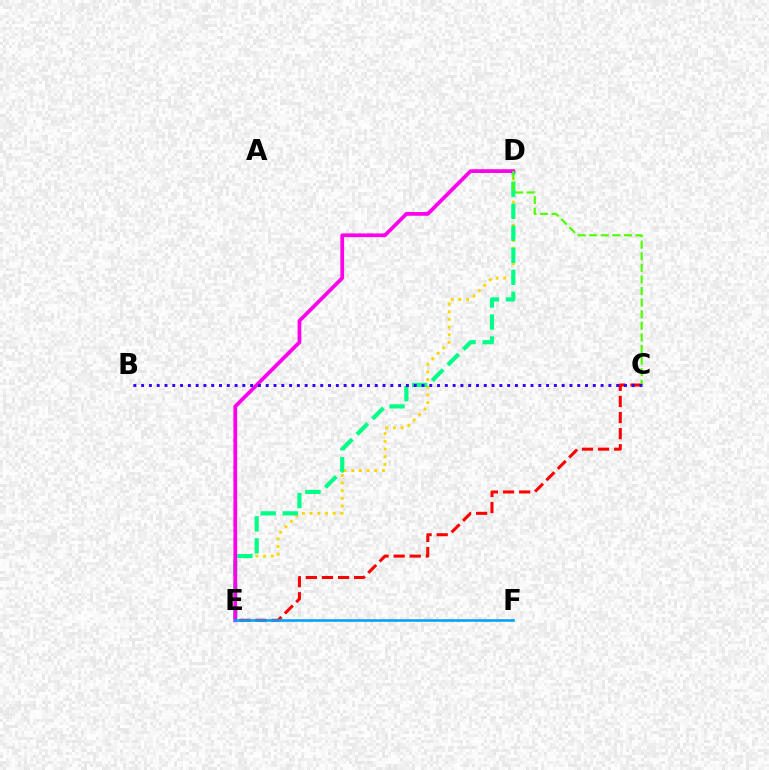{('D', 'E'): [{'color': '#ffd500', 'line_style': 'dotted', 'thickness': 2.08}, {'color': '#00ff86', 'line_style': 'dashed', 'thickness': 2.99}, {'color': '#ff00ed', 'line_style': 'solid', 'thickness': 2.7}], ('C', 'E'): [{'color': '#ff0000', 'line_style': 'dashed', 'thickness': 2.19}], ('C', 'D'): [{'color': '#4fff00', 'line_style': 'dashed', 'thickness': 1.57}], ('E', 'F'): [{'color': '#009eff', 'line_style': 'solid', 'thickness': 1.85}], ('B', 'C'): [{'color': '#3700ff', 'line_style': 'dotted', 'thickness': 2.12}]}